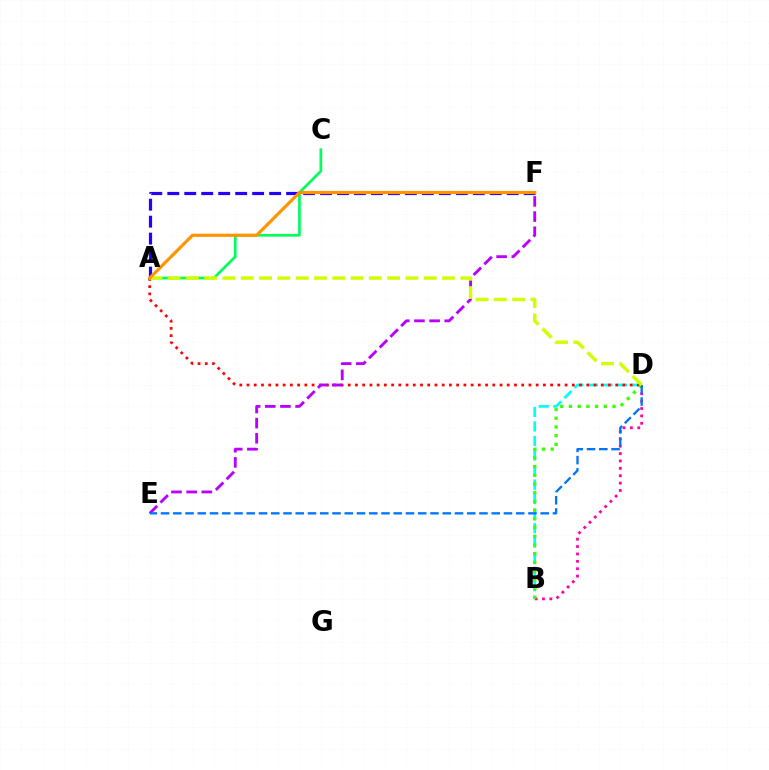{('A', 'C'): [{'color': '#00ff5c', 'line_style': 'solid', 'thickness': 1.96}], ('B', 'D'): [{'color': '#00fff6', 'line_style': 'dashed', 'thickness': 1.97}, {'color': '#ff00ac', 'line_style': 'dotted', 'thickness': 2.01}, {'color': '#3dff00', 'line_style': 'dotted', 'thickness': 2.37}], ('A', 'F'): [{'color': '#2500ff', 'line_style': 'dashed', 'thickness': 2.31}, {'color': '#ff9400', 'line_style': 'solid', 'thickness': 2.28}], ('A', 'D'): [{'color': '#ff0000', 'line_style': 'dotted', 'thickness': 1.96}, {'color': '#d1ff00', 'line_style': 'dashed', 'thickness': 2.49}], ('E', 'F'): [{'color': '#b900ff', 'line_style': 'dashed', 'thickness': 2.06}], ('D', 'E'): [{'color': '#0074ff', 'line_style': 'dashed', 'thickness': 1.66}]}